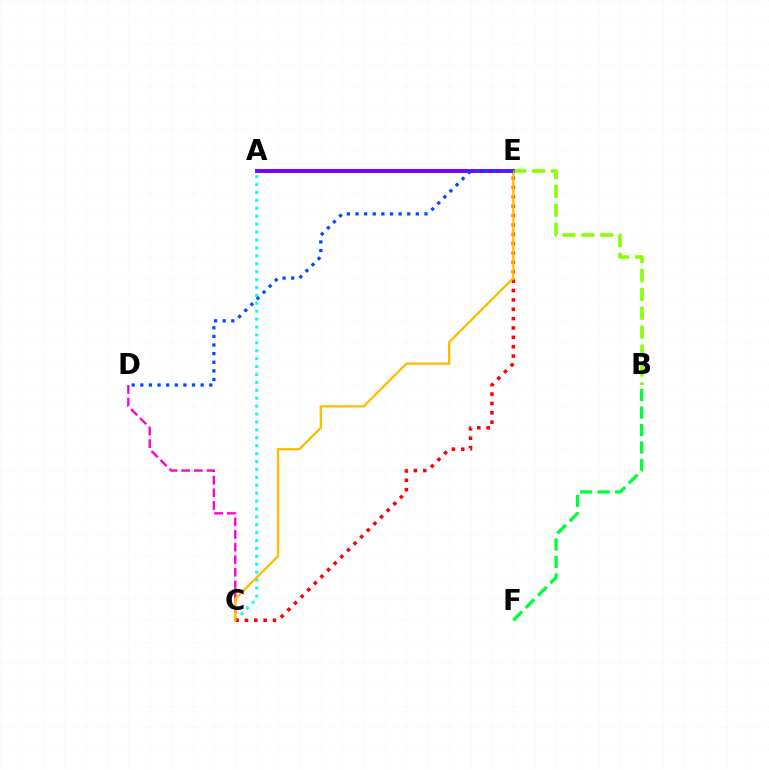{('B', 'F'): [{'color': '#00ff39', 'line_style': 'dashed', 'thickness': 2.38}], ('A', 'C'): [{'color': '#00fff6', 'line_style': 'dotted', 'thickness': 2.15}], ('B', 'E'): [{'color': '#84ff00', 'line_style': 'dashed', 'thickness': 2.57}], ('A', 'E'): [{'color': '#7200ff', 'line_style': 'solid', 'thickness': 2.81}], ('C', 'D'): [{'color': '#ff00cf', 'line_style': 'dashed', 'thickness': 1.71}], ('C', 'E'): [{'color': '#ff0000', 'line_style': 'dotted', 'thickness': 2.54}, {'color': '#ffbd00', 'line_style': 'solid', 'thickness': 1.69}], ('D', 'E'): [{'color': '#004bff', 'line_style': 'dotted', 'thickness': 2.34}]}